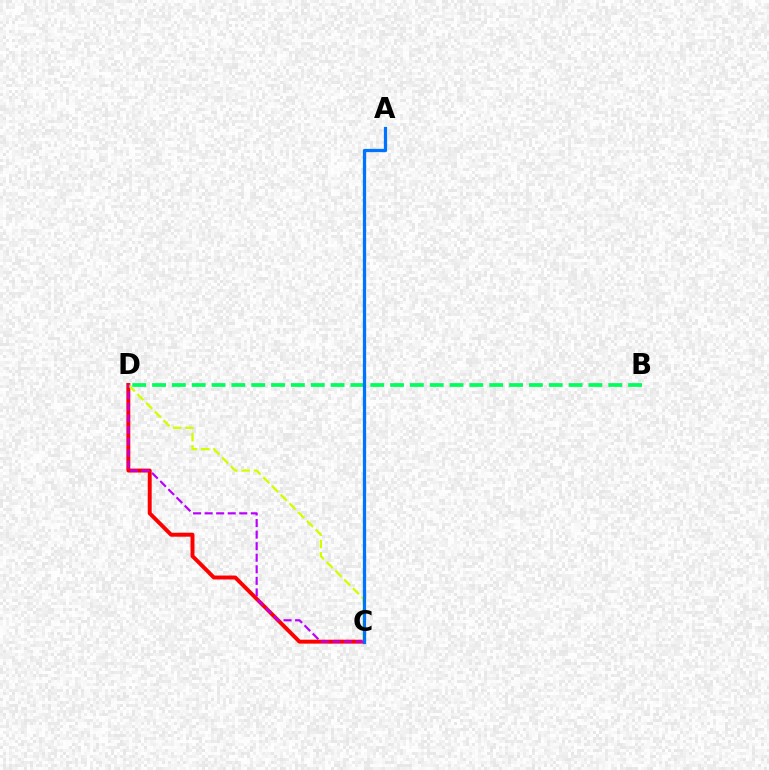{('C', 'D'): [{'color': '#ff0000', 'line_style': 'solid', 'thickness': 2.84}, {'color': '#d1ff00', 'line_style': 'dashed', 'thickness': 1.68}, {'color': '#b900ff', 'line_style': 'dashed', 'thickness': 1.57}], ('B', 'D'): [{'color': '#00ff5c', 'line_style': 'dashed', 'thickness': 2.69}], ('A', 'C'): [{'color': '#0074ff', 'line_style': 'solid', 'thickness': 2.34}]}